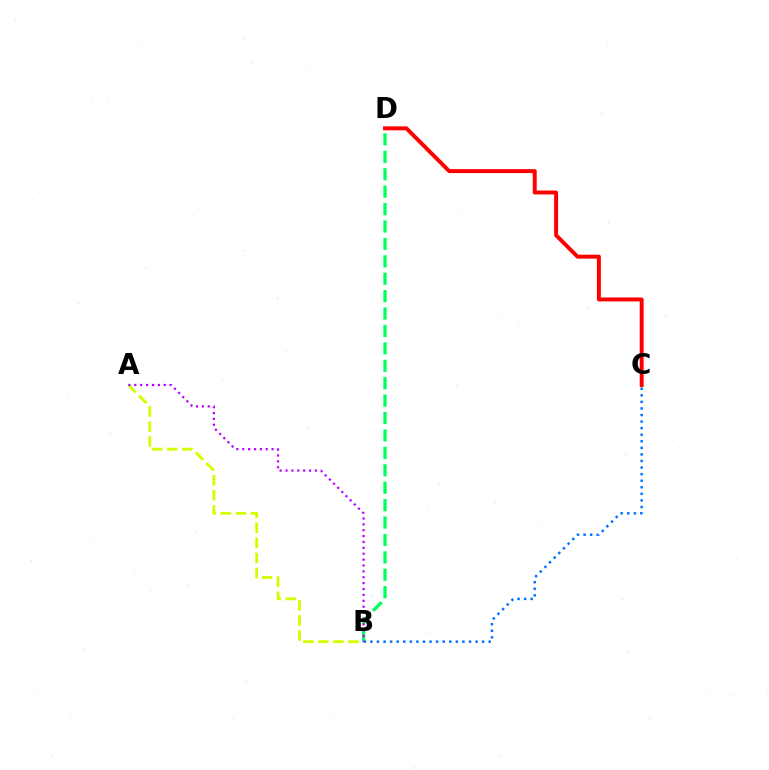{('B', 'D'): [{'color': '#00ff5c', 'line_style': 'dashed', 'thickness': 2.37}], ('A', 'B'): [{'color': '#d1ff00', 'line_style': 'dashed', 'thickness': 2.04}, {'color': '#b900ff', 'line_style': 'dotted', 'thickness': 1.6}], ('B', 'C'): [{'color': '#0074ff', 'line_style': 'dotted', 'thickness': 1.79}], ('C', 'D'): [{'color': '#ff0000', 'line_style': 'solid', 'thickness': 2.84}]}